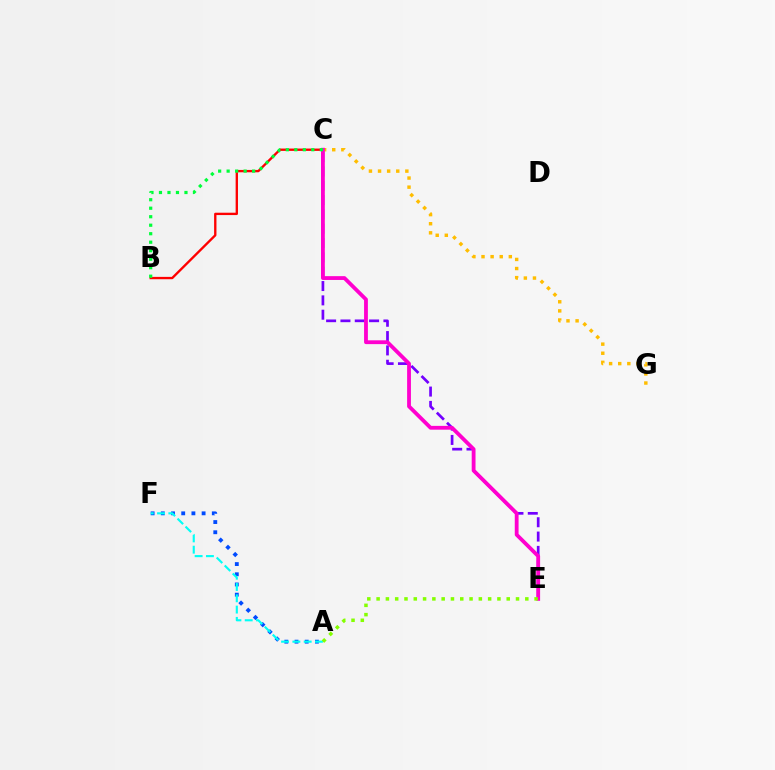{('B', 'C'): [{'color': '#ff0000', 'line_style': 'solid', 'thickness': 1.69}, {'color': '#00ff39', 'line_style': 'dotted', 'thickness': 2.31}], ('C', 'G'): [{'color': '#ffbd00', 'line_style': 'dotted', 'thickness': 2.47}], ('A', 'F'): [{'color': '#004bff', 'line_style': 'dotted', 'thickness': 2.77}, {'color': '#00fff6', 'line_style': 'dashed', 'thickness': 1.53}], ('C', 'E'): [{'color': '#7200ff', 'line_style': 'dashed', 'thickness': 1.95}, {'color': '#ff00cf', 'line_style': 'solid', 'thickness': 2.74}], ('A', 'E'): [{'color': '#84ff00', 'line_style': 'dotted', 'thickness': 2.53}]}